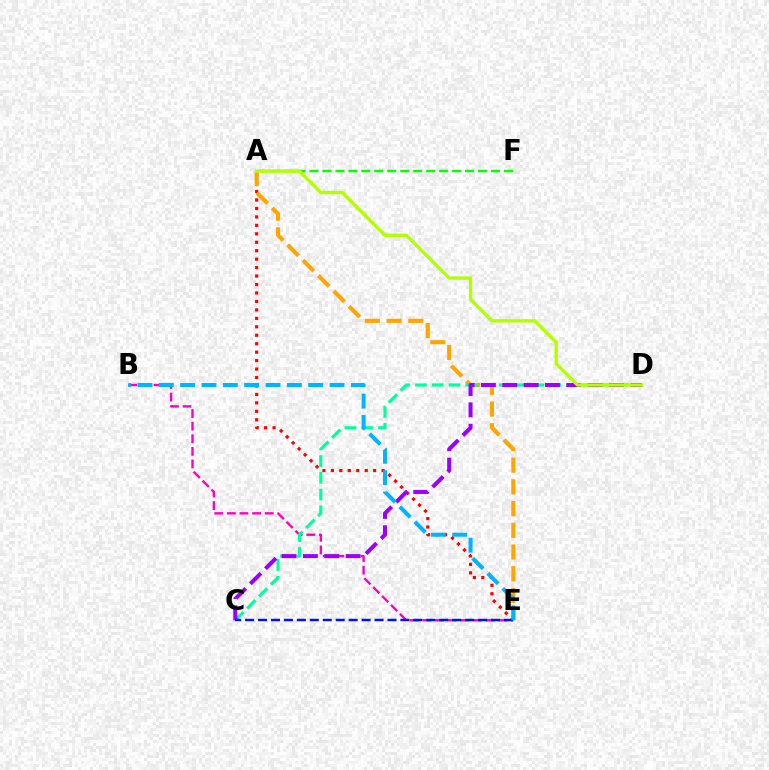{('A', 'E'): [{'color': '#ff0000', 'line_style': 'dotted', 'thickness': 2.3}, {'color': '#ffa500', 'line_style': 'dashed', 'thickness': 2.95}], ('B', 'E'): [{'color': '#ff00bd', 'line_style': 'dashed', 'thickness': 1.71}, {'color': '#00b5ff', 'line_style': 'dashed', 'thickness': 2.9}], ('C', 'D'): [{'color': '#00ff9d', 'line_style': 'dashed', 'thickness': 2.28}, {'color': '#9b00ff', 'line_style': 'dashed', 'thickness': 2.9}], ('C', 'E'): [{'color': '#0010ff', 'line_style': 'dashed', 'thickness': 1.76}], ('A', 'F'): [{'color': '#08ff00', 'line_style': 'dashed', 'thickness': 1.76}], ('A', 'D'): [{'color': '#b3ff00', 'line_style': 'solid', 'thickness': 2.41}]}